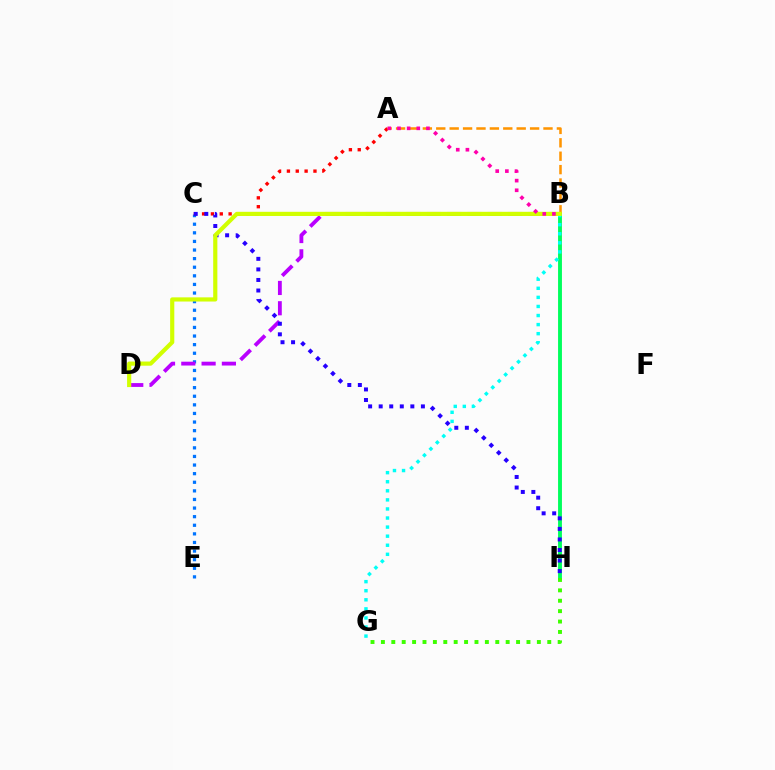{('B', 'H'): [{'color': '#00ff5c', 'line_style': 'solid', 'thickness': 2.79}], ('C', 'E'): [{'color': '#0074ff', 'line_style': 'dotted', 'thickness': 2.34}], ('B', 'D'): [{'color': '#b900ff', 'line_style': 'dashed', 'thickness': 2.76}, {'color': '#d1ff00', 'line_style': 'solid', 'thickness': 3.0}], ('A', 'C'): [{'color': '#ff0000', 'line_style': 'dotted', 'thickness': 2.4}], ('B', 'G'): [{'color': '#00fff6', 'line_style': 'dotted', 'thickness': 2.47}], ('A', 'B'): [{'color': '#ff9400', 'line_style': 'dashed', 'thickness': 1.82}, {'color': '#ff00ac', 'line_style': 'dotted', 'thickness': 2.62}], ('C', 'H'): [{'color': '#2500ff', 'line_style': 'dotted', 'thickness': 2.87}], ('G', 'H'): [{'color': '#3dff00', 'line_style': 'dotted', 'thickness': 2.82}]}